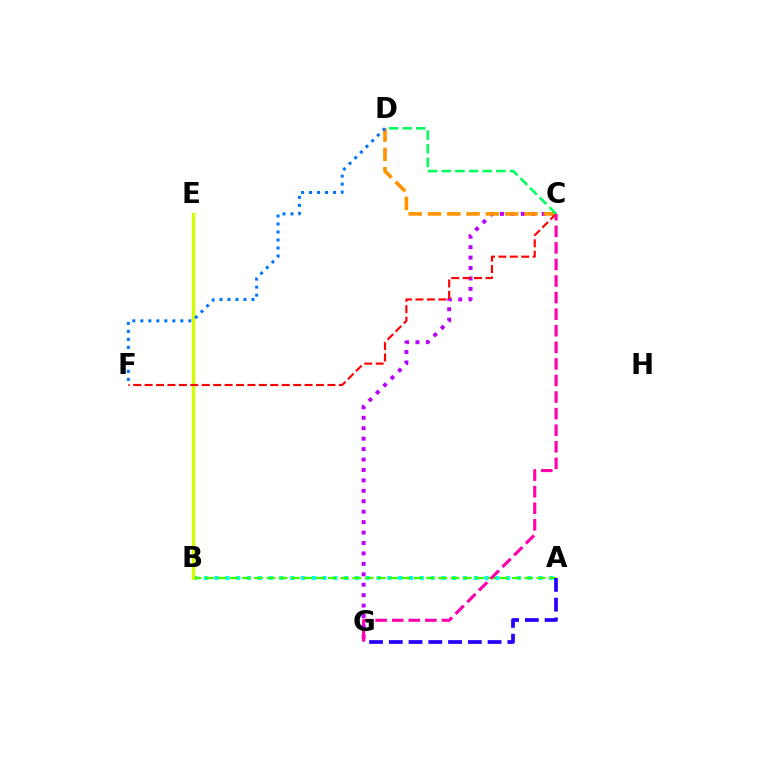{('C', 'G'): [{'color': '#b900ff', 'line_style': 'dotted', 'thickness': 2.83}, {'color': '#ff00ac', 'line_style': 'dashed', 'thickness': 2.25}], ('C', 'D'): [{'color': '#ff9400', 'line_style': 'dashed', 'thickness': 2.62}, {'color': '#00ff5c', 'line_style': 'dashed', 'thickness': 1.85}], ('A', 'B'): [{'color': '#00fff6', 'line_style': 'dotted', 'thickness': 2.93}, {'color': '#3dff00', 'line_style': 'dashed', 'thickness': 1.67}], ('B', 'E'): [{'color': '#d1ff00', 'line_style': 'solid', 'thickness': 2.41}], ('A', 'G'): [{'color': '#2500ff', 'line_style': 'dashed', 'thickness': 2.68}], ('C', 'F'): [{'color': '#ff0000', 'line_style': 'dashed', 'thickness': 1.55}], ('D', 'F'): [{'color': '#0074ff', 'line_style': 'dotted', 'thickness': 2.17}]}